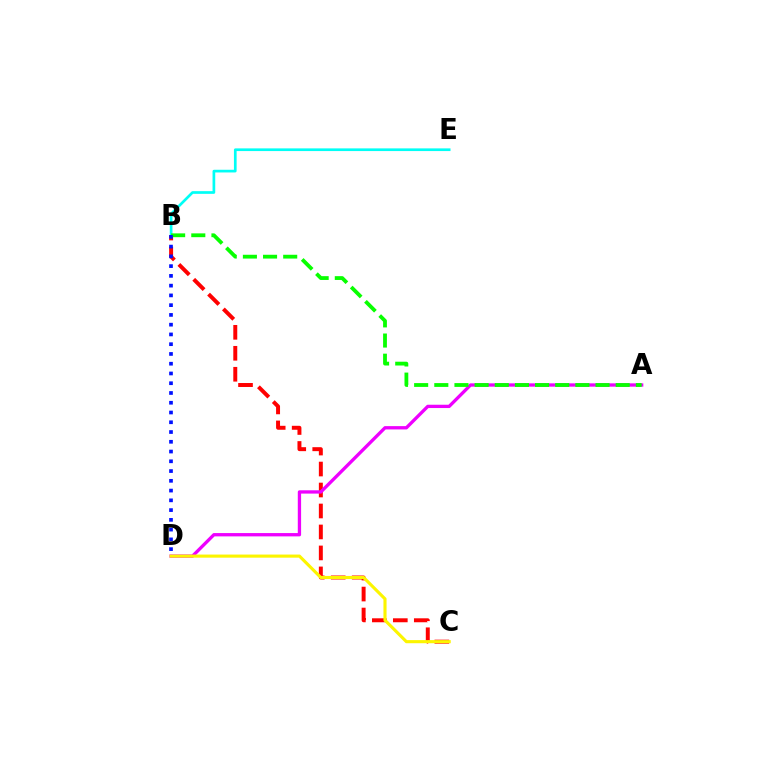{('B', 'E'): [{'color': '#00fff6', 'line_style': 'solid', 'thickness': 1.94}], ('B', 'C'): [{'color': '#ff0000', 'line_style': 'dashed', 'thickness': 2.85}], ('A', 'D'): [{'color': '#ee00ff', 'line_style': 'solid', 'thickness': 2.38}], ('C', 'D'): [{'color': '#fcf500', 'line_style': 'solid', 'thickness': 2.24}], ('A', 'B'): [{'color': '#08ff00', 'line_style': 'dashed', 'thickness': 2.74}], ('B', 'D'): [{'color': '#0010ff', 'line_style': 'dotted', 'thickness': 2.65}]}